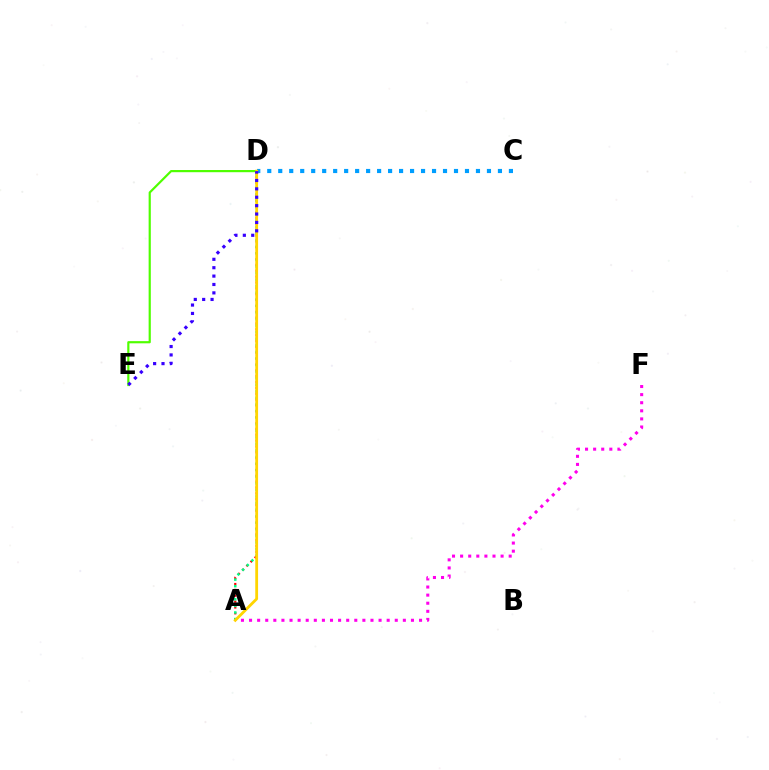{('A', 'D'): [{'color': '#ff0000', 'line_style': 'dotted', 'thickness': 1.59}, {'color': '#00ff86', 'line_style': 'dotted', 'thickness': 1.79}, {'color': '#ffd500', 'line_style': 'solid', 'thickness': 2.02}], ('D', 'E'): [{'color': '#4fff00', 'line_style': 'solid', 'thickness': 1.57}, {'color': '#3700ff', 'line_style': 'dotted', 'thickness': 2.28}], ('C', 'D'): [{'color': '#009eff', 'line_style': 'dotted', 'thickness': 2.98}], ('A', 'F'): [{'color': '#ff00ed', 'line_style': 'dotted', 'thickness': 2.2}]}